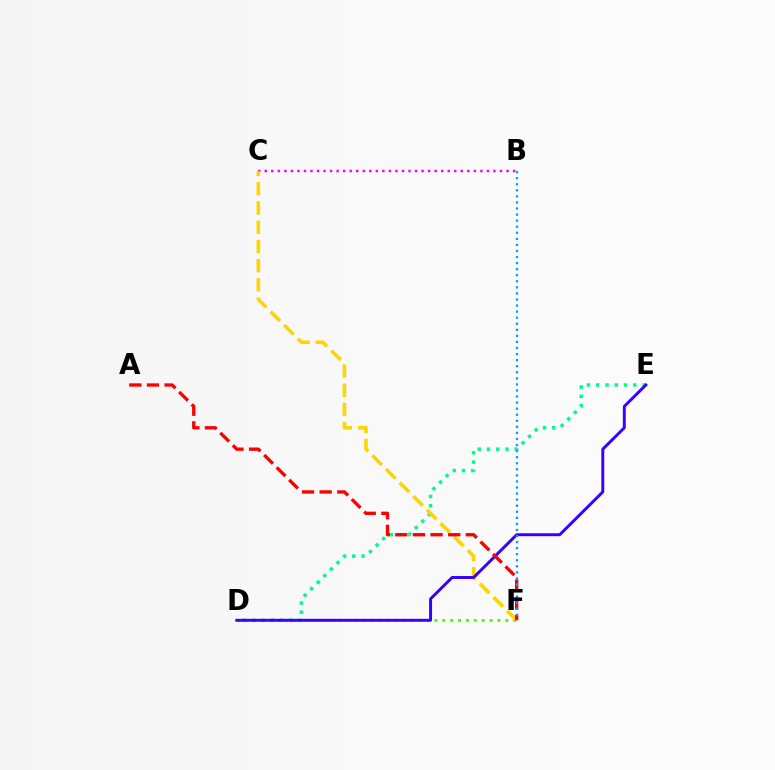{('D', 'E'): [{'color': '#00ff86', 'line_style': 'dotted', 'thickness': 2.52}, {'color': '#3700ff', 'line_style': 'solid', 'thickness': 2.12}], ('D', 'F'): [{'color': '#4fff00', 'line_style': 'dotted', 'thickness': 2.14}], ('B', 'C'): [{'color': '#ff00ed', 'line_style': 'dotted', 'thickness': 1.78}], ('C', 'F'): [{'color': '#ffd500', 'line_style': 'dashed', 'thickness': 2.61}], ('A', 'F'): [{'color': '#ff0000', 'line_style': 'dashed', 'thickness': 2.4}], ('B', 'F'): [{'color': '#009eff', 'line_style': 'dotted', 'thickness': 1.65}]}